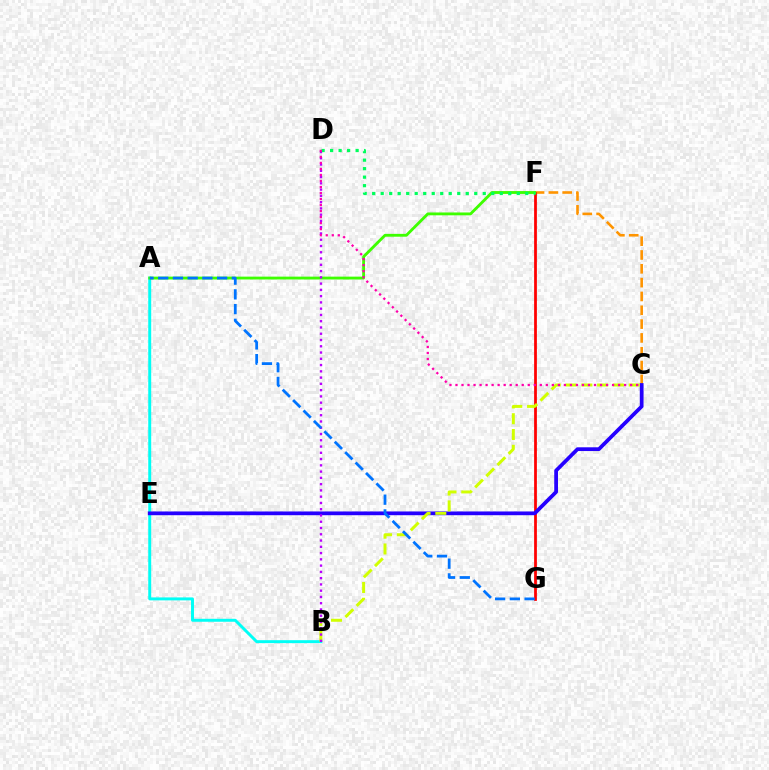{('C', 'F'): [{'color': '#ff9400', 'line_style': 'dashed', 'thickness': 1.88}], ('F', 'G'): [{'color': '#ff0000', 'line_style': 'solid', 'thickness': 1.99}], ('A', 'B'): [{'color': '#00fff6', 'line_style': 'solid', 'thickness': 2.12}], ('C', 'E'): [{'color': '#2500ff', 'line_style': 'solid', 'thickness': 2.7}], ('A', 'F'): [{'color': '#3dff00', 'line_style': 'solid', 'thickness': 2.05}], ('B', 'C'): [{'color': '#d1ff00', 'line_style': 'dashed', 'thickness': 2.14}], ('B', 'D'): [{'color': '#b900ff', 'line_style': 'dotted', 'thickness': 1.7}], ('A', 'G'): [{'color': '#0074ff', 'line_style': 'dashed', 'thickness': 2.0}], ('D', 'F'): [{'color': '#00ff5c', 'line_style': 'dotted', 'thickness': 2.31}], ('C', 'D'): [{'color': '#ff00ac', 'line_style': 'dotted', 'thickness': 1.64}]}